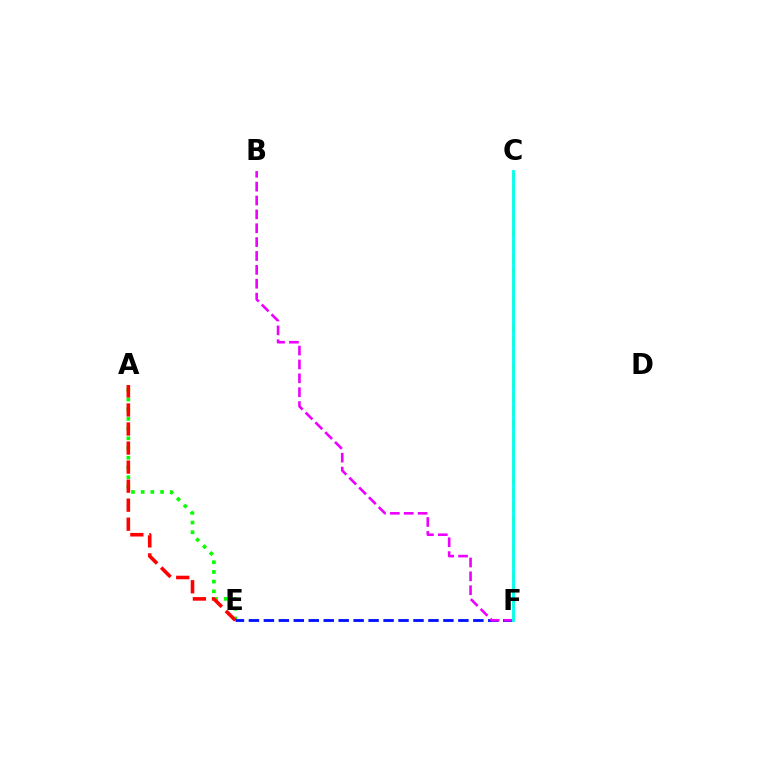{('A', 'E'): [{'color': '#08ff00', 'line_style': 'dotted', 'thickness': 2.64}, {'color': '#ff0000', 'line_style': 'dashed', 'thickness': 2.59}], ('E', 'F'): [{'color': '#0010ff', 'line_style': 'dashed', 'thickness': 2.03}], ('B', 'F'): [{'color': '#ee00ff', 'line_style': 'dashed', 'thickness': 1.88}], ('C', 'F'): [{'color': '#fcf500', 'line_style': 'dashed', 'thickness': 1.87}, {'color': '#00fff6', 'line_style': 'solid', 'thickness': 2.04}]}